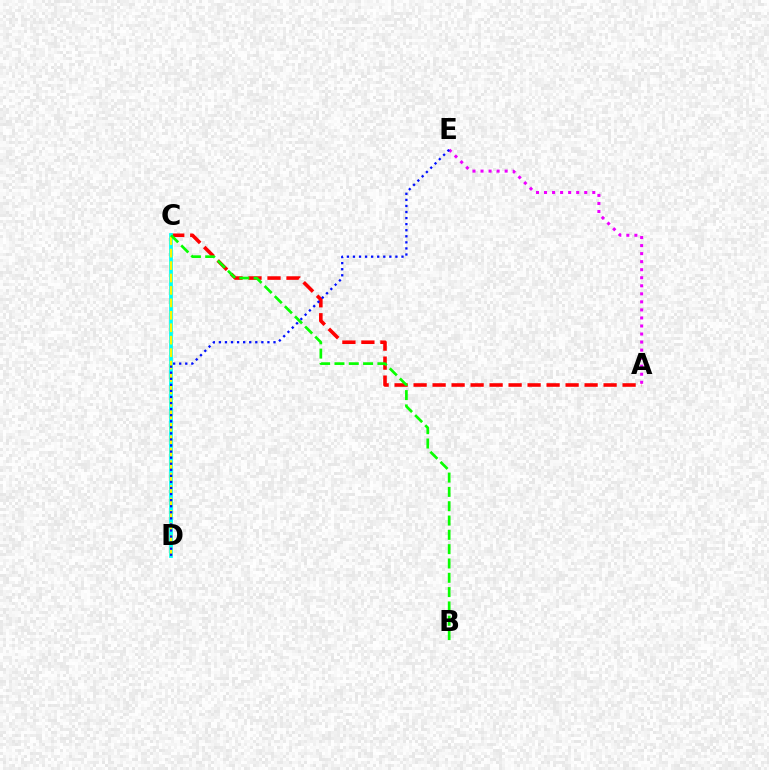{('A', 'E'): [{'color': '#ee00ff', 'line_style': 'dotted', 'thickness': 2.18}], ('A', 'C'): [{'color': '#ff0000', 'line_style': 'dashed', 'thickness': 2.58}], ('C', 'D'): [{'color': '#00fff6', 'line_style': 'solid', 'thickness': 2.7}, {'color': '#fcf500', 'line_style': 'dashed', 'thickness': 1.69}], ('D', 'E'): [{'color': '#0010ff', 'line_style': 'dotted', 'thickness': 1.65}], ('B', 'C'): [{'color': '#08ff00', 'line_style': 'dashed', 'thickness': 1.94}]}